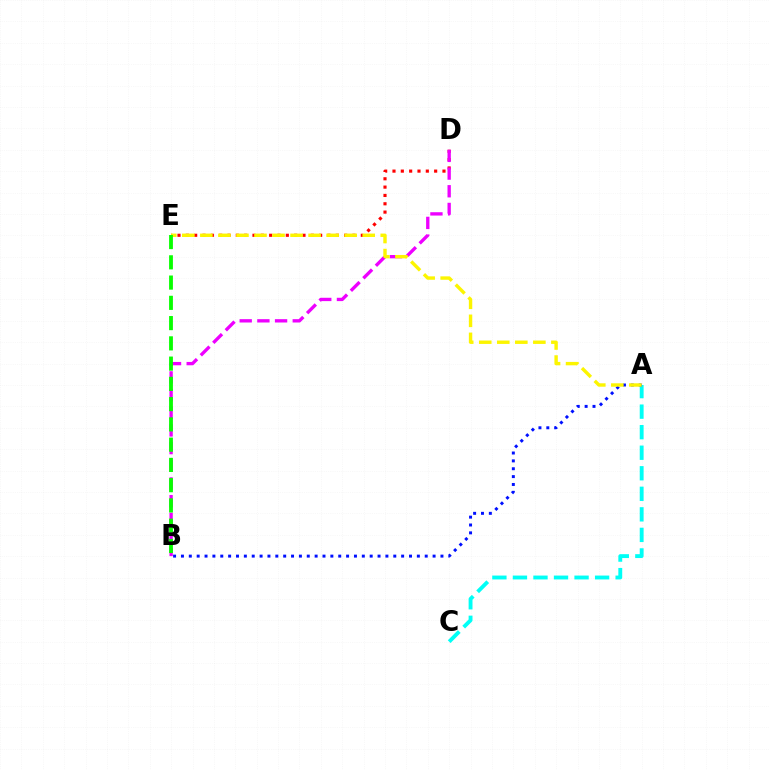{('D', 'E'): [{'color': '#ff0000', 'line_style': 'dotted', 'thickness': 2.26}], ('A', 'C'): [{'color': '#00fff6', 'line_style': 'dashed', 'thickness': 2.79}], ('A', 'B'): [{'color': '#0010ff', 'line_style': 'dotted', 'thickness': 2.14}], ('B', 'D'): [{'color': '#ee00ff', 'line_style': 'dashed', 'thickness': 2.4}], ('A', 'E'): [{'color': '#fcf500', 'line_style': 'dashed', 'thickness': 2.45}], ('B', 'E'): [{'color': '#08ff00', 'line_style': 'dashed', 'thickness': 2.75}]}